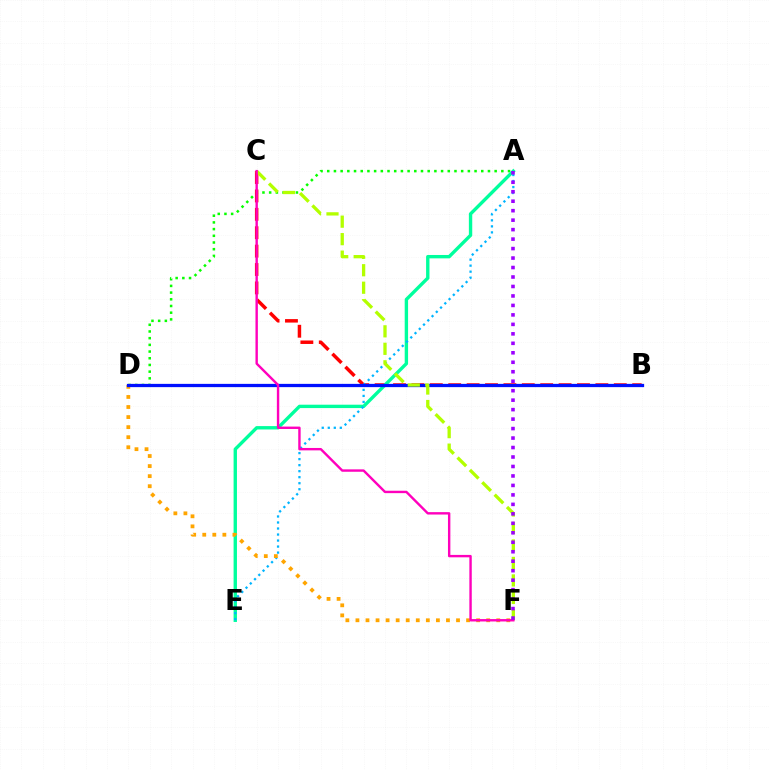{('A', 'D'): [{'color': '#08ff00', 'line_style': 'dotted', 'thickness': 1.82}], ('B', 'C'): [{'color': '#ff0000', 'line_style': 'dashed', 'thickness': 2.5}], ('A', 'E'): [{'color': '#00ff9d', 'line_style': 'solid', 'thickness': 2.43}, {'color': '#00b5ff', 'line_style': 'dotted', 'thickness': 1.64}], ('D', 'F'): [{'color': '#ffa500', 'line_style': 'dotted', 'thickness': 2.73}], ('B', 'D'): [{'color': '#0010ff', 'line_style': 'solid', 'thickness': 2.35}], ('C', 'F'): [{'color': '#b3ff00', 'line_style': 'dashed', 'thickness': 2.38}, {'color': '#ff00bd', 'line_style': 'solid', 'thickness': 1.73}], ('A', 'F'): [{'color': '#9b00ff', 'line_style': 'dotted', 'thickness': 2.57}]}